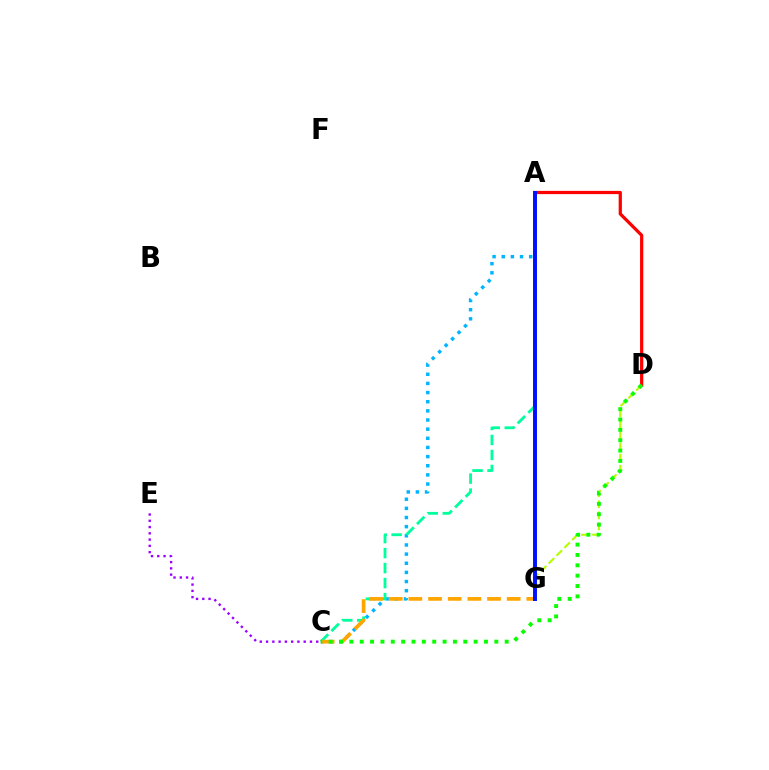{('A', 'C'): [{'color': '#00b5ff', 'line_style': 'dotted', 'thickness': 2.48}, {'color': '#00ff9d', 'line_style': 'dashed', 'thickness': 2.04}], ('A', 'G'): [{'color': '#ff00bd', 'line_style': 'dashed', 'thickness': 1.51}, {'color': '#0010ff', 'line_style': 'solid', 'thickness': 2.83}], ('A', 'D'): [{'color': '#ff0000', 'line_style': 'solid', 'thickness': 2.32}], ('C', 'G'): [{'color': '#ffa500', 'line_style': 'dashed', 'thickness': 2.67}], ('D', 'G'): [{'color': '#b3ff00', 'line_style': 'dashed', 'thickness': 1.51}], ('C', 'D'): [{'color': '#08ff00', 'line_style': 'dotted', 'thickness': 2.81}], ('C', 'E'): [{'color': '#9b00ff', 'line_style': 'dotted', 'thickness': 1.7}]}